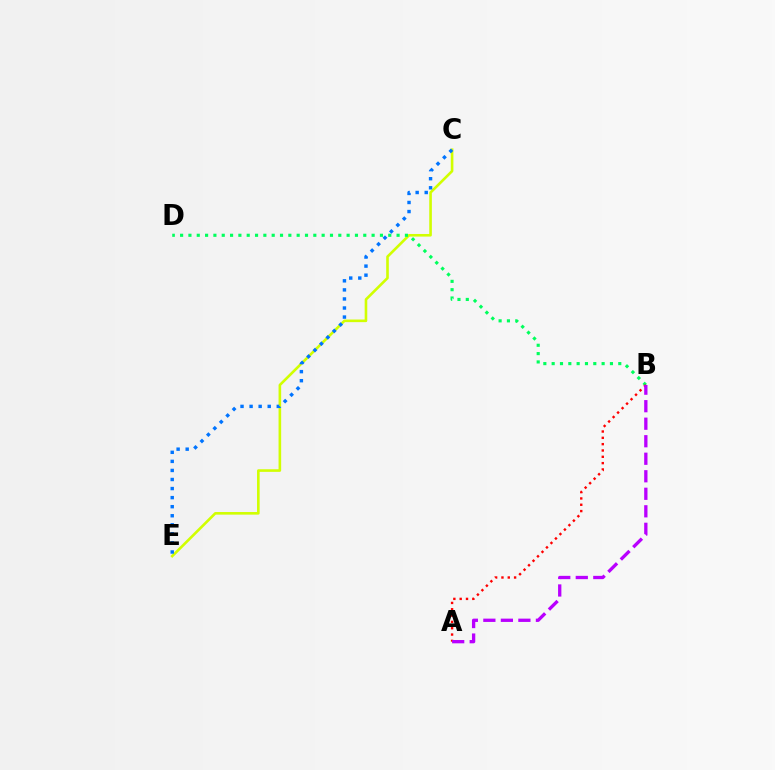{('C', 'E'): [{'color': '#d1ff00', 'line_style': 'solid', 'thickness': 1.88}, {'color': '#0074ff', 'line_style': 'dotted', 'thickness': 2.46}], ('B', 'D'): [{'color': '#00ff5c', 'line_style': 'dotted', 'thickness': 2.26}], ('A', 'B'): [{'color': '#ff0000', 'line_style': 'dotted', 'thickness': 1.72}, {'color': '#b900ff', 'line_style': 'dashed', 'thickness': 2.38}]}